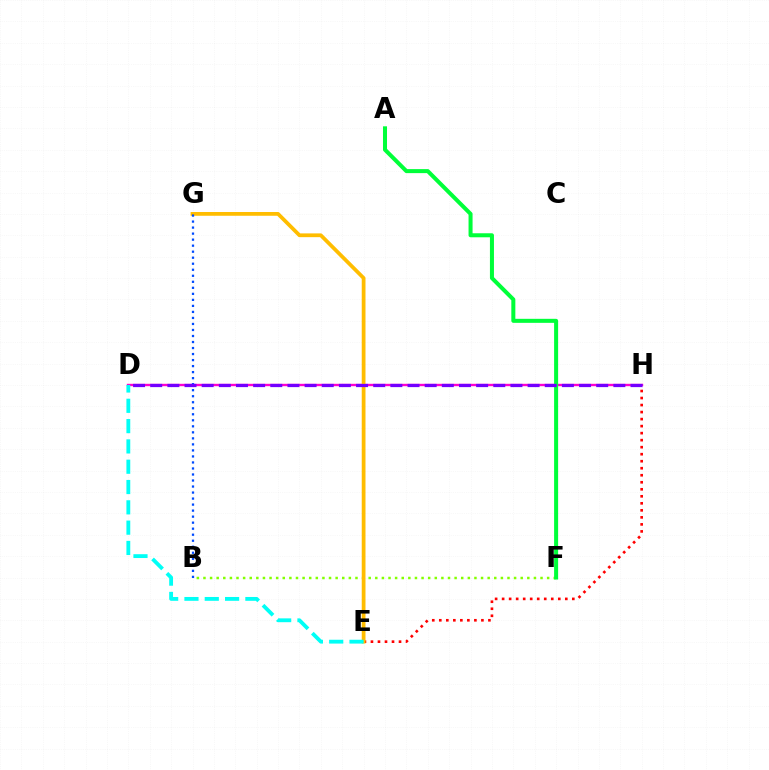{('B', 'F'): [{'color': '#84ff00', 'line_style': 'dotted', 'thickness': 1.8}], ('E', 'H'): [{'color': '#ff0000', 'line_style': 'dotted', 'thickness': 1.91}], ('D', 'H'): [{'color': '#ff00cf', 'line_style': 'solid', 'thickness': 1.72}, {'color': '#7200ff', 'line_style': 'dashed', 'thickness': 2.33}], ('E', 'G'): [{'color': '#ffbd00', 'line_style': 'solid', 'thickness': 2.71}], ('D', 'E'): [{'color': '#00fff6', 'line_style': 'dashed', 'thickness': 2.76}], ('A', 'F'): [{'color': '#00ff39', 'line_style': 'solid', 'thickness': 2.9}], ('B', 'G'): [{'color': '#004bff', 'line_style': 'dotted', 'thickness': 1.64}]}